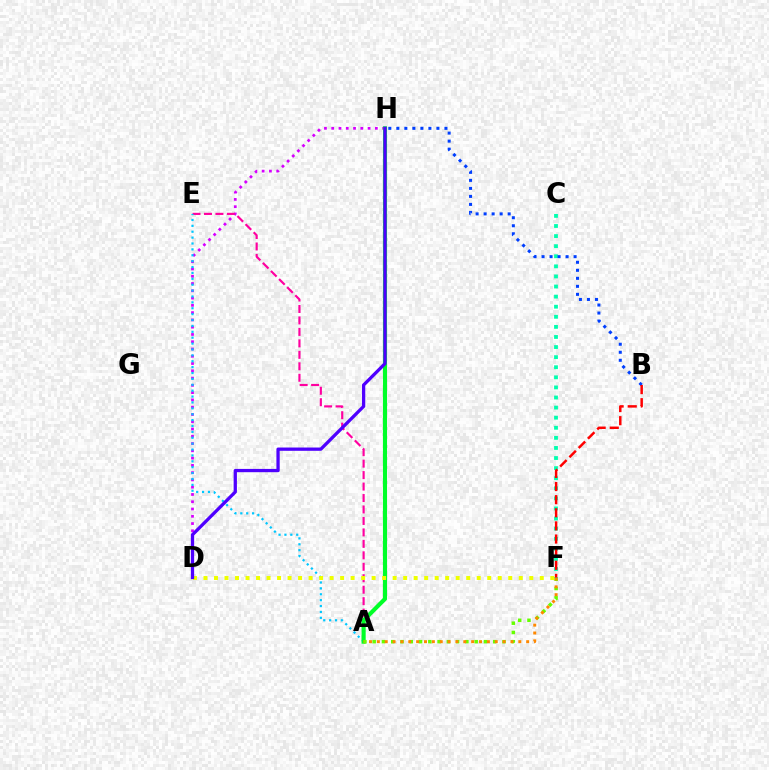{('D', 'H'): [{'color': '#d600ff', 'line_style': 'dotted', 'thickness': 1.98}, {'color': '#4f00ff', 'line_style': 'solid', 'thickness': 2.36}], ('A', 'E'): [{'color': '#ff00a0', 'line_style': 'dashed', 'thickness': 1.56}, {'color': '#00c7ff', 'line_style': 'dotted', 'thickness': 1.6}], ('A', 'H'): [{'color': '#00ff27', 'line_style': 'solid', 'thickness': 2.97}], ('A', 'F'): [{'color': '#66ff00', 'line_style': 'dotted', 'thickness': 2.52}, {'color': '#ff8800', 'line_style': 'dotted', 'thickness': 2.14}], ('C', 'F'): [{'color': '#00ffaf', 'line_style': 'dotted', 'thickness': 2.74}], ('B', 'H'): [{'color': '#003fff', 'line_style': 'dotted', 'thickness': 2.18}], ('B', 'F'): [{'color': '#ff0000', 'line_style': 'dashed', 'thickness': 1.78}], ('D', 'F'): [{'color': '#eeff00', 'line_style': 'dotted', 'thickness': 2.86}]}